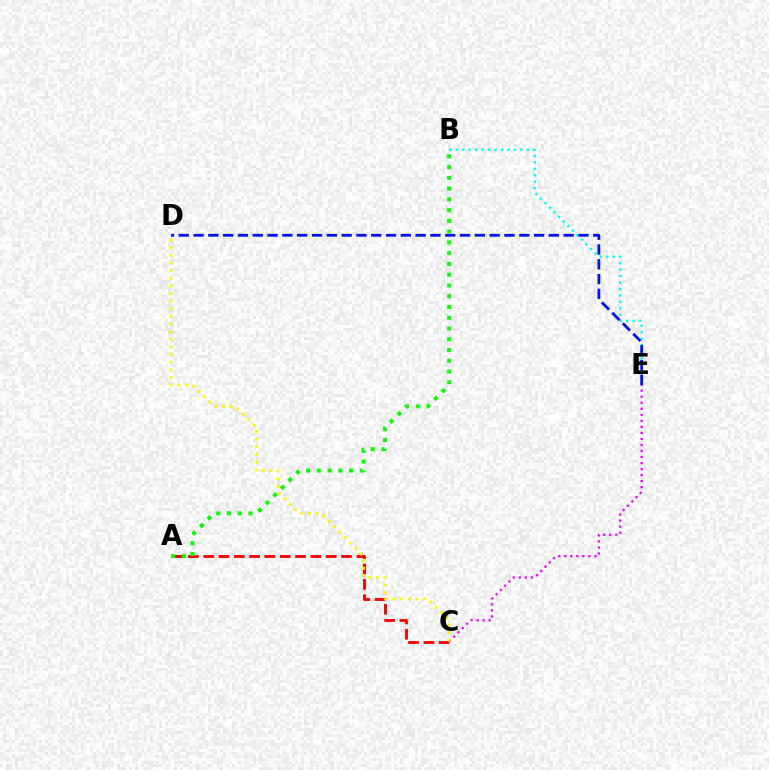{('C', 'E'): [{'color': '#ee00ff', 'line_style': 'dotted', 'thickness': 1.64}], ('B', 'E'): [{'color': '#00fff6', 'line_style': 'dotted', 'thickness': 1.76}], ('A', 'C'): [{'color': '#ff0000', 'line_style': 'dashed', 'thickness': 2.08}], ('D', 'E'): [{'color': '#0010ff', 'line_style': 'dashed', 'thickness': 2.01}], ('C', 'D'): [{'color': '#fcf500', 'line_style': 'dotted', 'thickness': 2.07}], ('A', 'B'): [{'color': '#08ff00', 'line_style': 'dotted', 'thickness': 2.92}]}